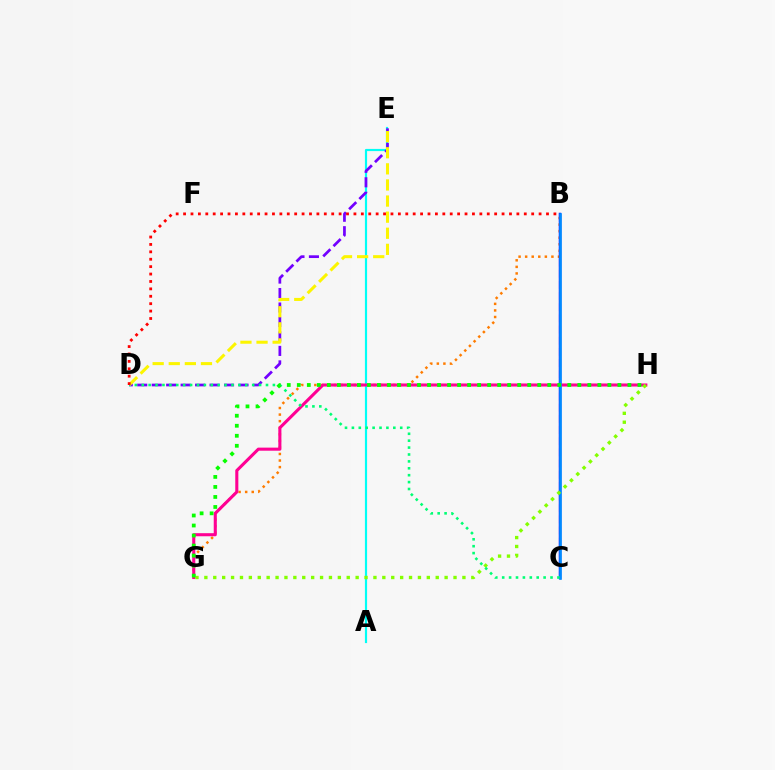{('B', 'G'): [{'color': '#ff7c00', 'line_style': 'dotted', 'thickness': 1.78}], ('B', 'C'): [{'color': '#ee00ff', 'line_style': 'dashed', 'thickness': 1.52}, {'color': '#0010ff', 'line_style': 'solid', 'thickness': 1.79}, {'color': '#008cff', 'line_style': 'solid', 'thickness': 1.88}], ('A', 'E'): [{'color': '#00fff6', 'line_style': 'solid', 'thickness': 1.56}], ('D', 'E'): [{'color': '#7200ff', 'line_style': 'dashed', 'thickness': 1.97}, {'color': '#fcf500', 'line_style': 'dashed', 'thickness': 2.19}], ('G', 'H'): [{'color': '#ff0094', 'line_style': 'solid', 'thickness': 2.22}, {'color': '#84ff00', 'line_style': 'dotted', 'thickness': 2.42}, {'color': '#08ff00', 'line_style': 'dotted', 'thickness': 2.72}], ('C', 'D'): [{'color': '#00ff74', 'line_style': 'dotted', 'thickness': 1.88}], ('B', 'D'): [{'color': '#ff0000', 'line_style': 'dotted', 'thickness': 2.01}]}